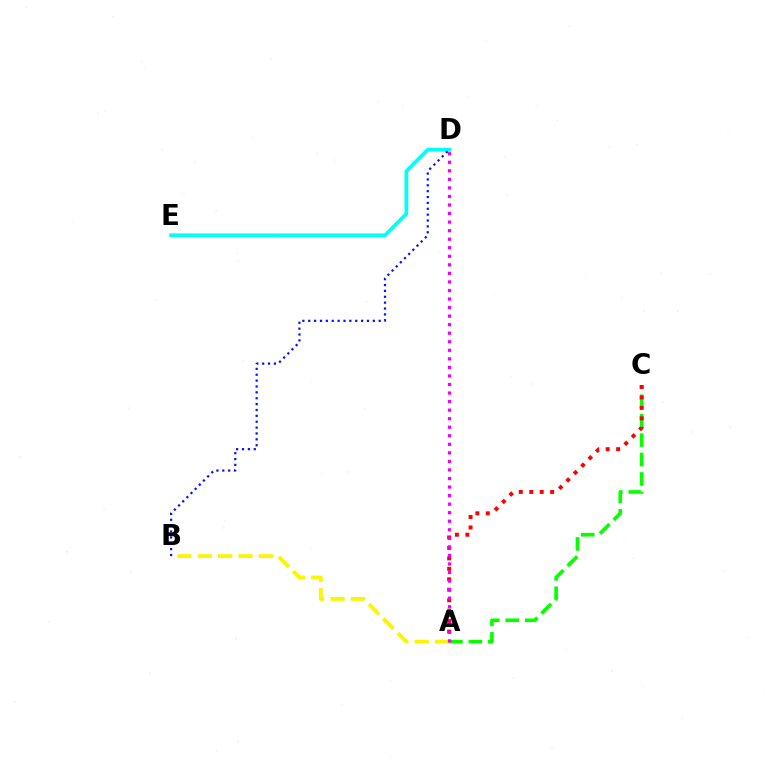{('A', 'C'): [{'color': '#08ff00', 'line_style': 'dashed', 'thickness': 2.64}, {'color': '#ff0000', 'line_style': 'dotted', 'thickness': 2.84}], ('D', 'E'): [{'color': '#00fff6', 'line_style': 'solid', 'thickness': 2.71}], ('A', 'B'): [{'color': '#fcf500', 'line_style': 'dashed', 'thickness': 2.77}], ('A', 'D'): [{'color': '#ee00ff', 'line_style': 'dotted', 'thickness': 2.32}], ('B', 'D'): [{'color': '#0010ff', 'line_style': 'dotted', 'thickness': 1.6}]}